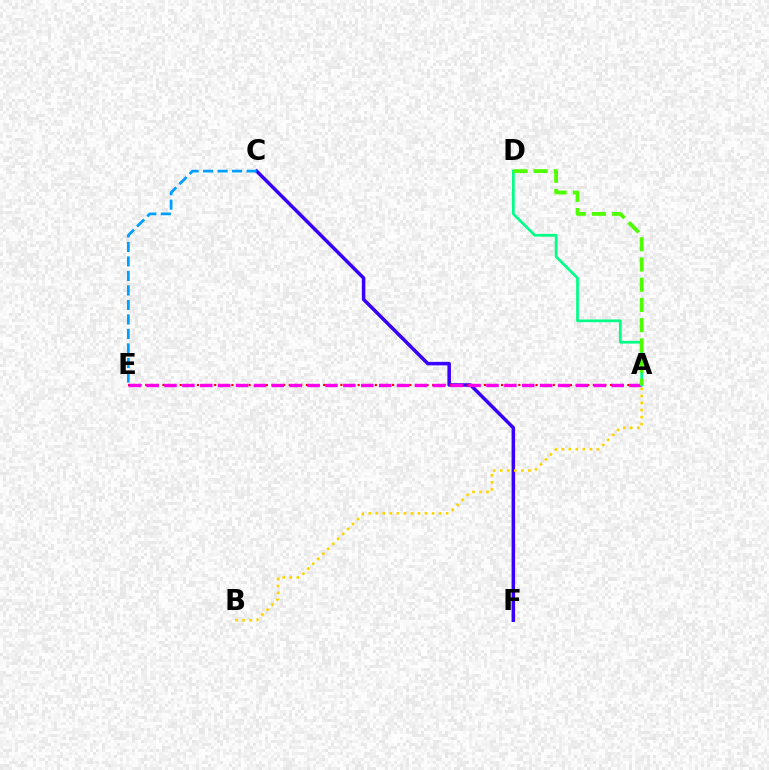{('C', 'F'): [{'color': '#3700ff', 'line_style': 'solid', 'thickness': 2.52}], ('A', 'E'): [{'color': '#ff0000', 'line_style': 'dotted', 'thickness': 1.56}, {'color': '#ff00ed', 'line_style': 'dashed', 'thickness': 2.43}], ('C', 'E'): [{'color': '#009eff', 'line_style': 'dashed', 'thickness': 1.97}], ('A', 'D'): [{'color': '#00ff86', 'line_style': 'solid', 'thickness': 1.96}, {'color': '#4fff00', 'line_style': 'dashed', 'thickness': 2.75}], ('A', 'B'): [{'color': '#ffd500', 'line_style': 'dotted', 'thickness': 1.91}]}